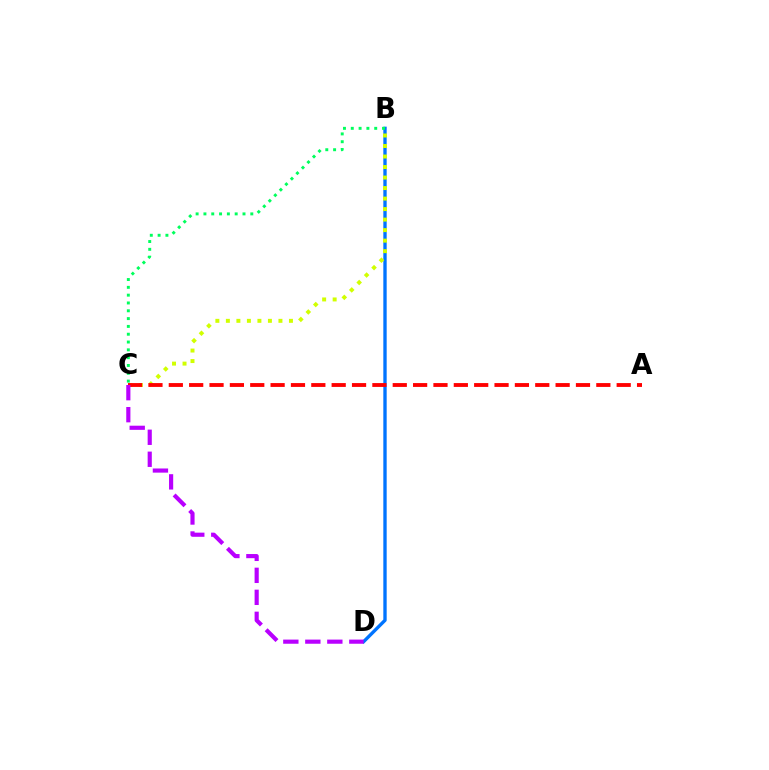{('B', 'D'): [{'color': '#0074ff', 'line_style': 'solid', 'thickness': 2.41}], ('B', 'C'): [{'color': '#d1ff00', 'line_style': 'dotted', 'thickness': 2.86}, {'color': '#00ff5c', 'line_style': 'dotted', 'thickness': 2.12}], ('A', 'C'): [{'color': '#ff0000', 'line_style': 'dashed', 'thickness': 2.77}], ('C', 'D'): [{'color': '#b900ff', 'line_style': 'dashed', 'thickness': 2.99}]}